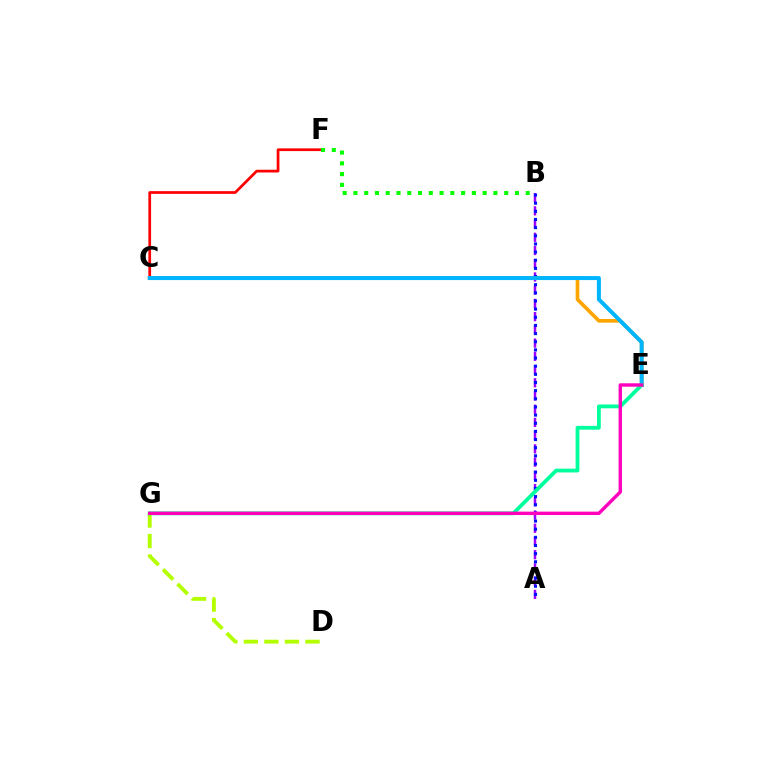{('A', 'B'): [{'color': '#9b00ff', 'line_style': 'dashed', 'thickness': 1.8}, {'color': '#0010ff', 'line_style': 'dotted', 'thickness': 2.21}], ('D', 'G'): [{'color': '#b3ff00', 'line_style': 'dashed', 'thickness': 2.79}], ('C', 'F'): [{'color': '#ff0000', 'line_style': 'solid', 'thickness': 1.96}], ('C', 'E'): [{'color': '#ffa500', 'line_style': 'solid', 'thickness': 2.63}, {'color': '#00b5ff', 'line_style': 'solid', 'thickness': 2.89}], ('B', 'F'): [{'color': '#08ff00', 'line_style': 'dotted', 'thickness': 2.93}], ('E', 'G'): [{'color': '#00ff9d', 'line_style': 'solid', 'thickness': 2.73}, {'color': '#ff00bd', 'line_style': 'solid', 'thickness': 2.45}]}